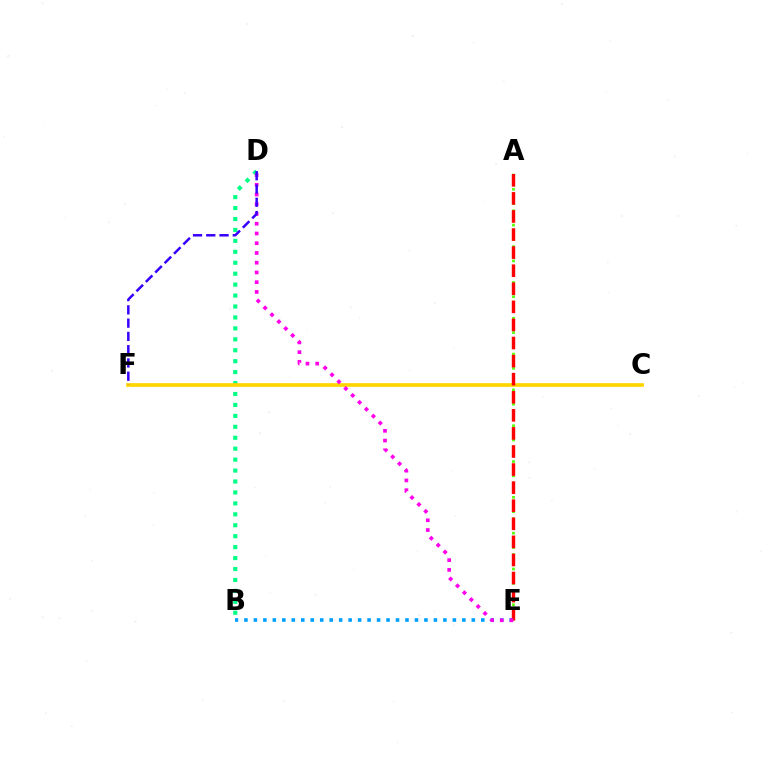{('B', 'E'): [{'color': '#009eff', 'line_style': 'dotted', 'thickness': 2.57}], ('B', 'D'): [{'color': '#00ff86', 'line_style': 'dotted', 'thickness': 2.97}], ('A', 'E'): [{'color': '#4fff00', 'line_style': 'dotted', 'thickness': 1.95}, {'color': '#ff0000', 'line_style': 'dashed', 'thickness': 2.46}], ('C', 'F'): [{'color': '#ffd500', 'line_style': 'solid', 'thickness': 2.65}], ('D', 'E'): [{'color': '#ff00ed', 'line_style': 'dotted', 'thickness': 2.65}], ('D', 'F'): [{'color': '#3700ff', 'line_style': 'dashed', 'thickness': 1.8}]}